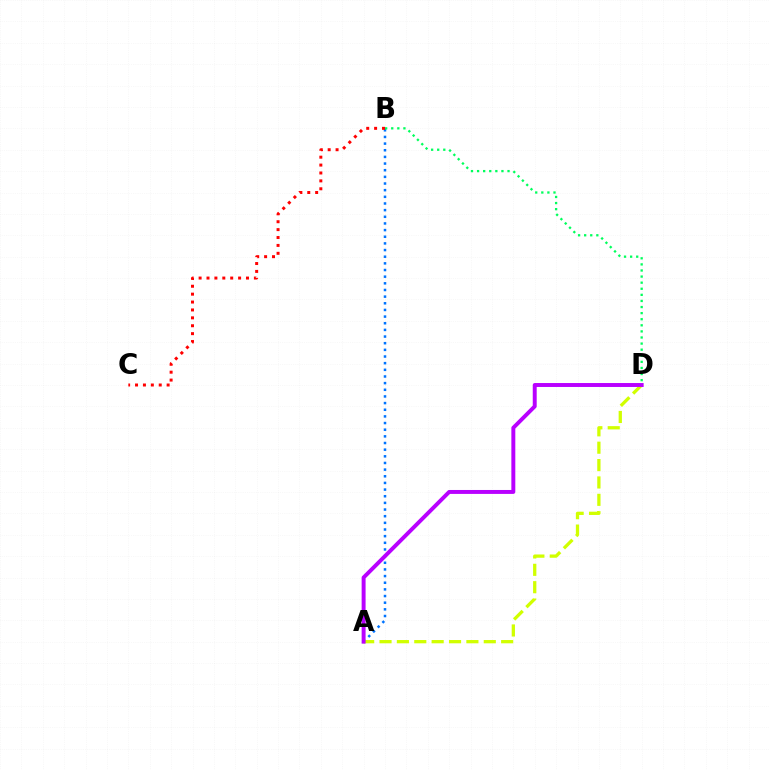{('A', 'B'): [{'color': '#0074ff', 'line_style': 'dotted', 'thickness': 1.81}], ('A', 'D'): [{'color': '#d1ff00', 'line_style': 'dashed', 'thickness': 2.36}, {'color': '#b900ff', 'line_style': 'solid', 'thickness': 2.84}], ('B', 'D'): [{'color': '#00ff5c', 'line_style': 'dotted', 'thickness': 1.66}], ('B', 'C'): [{'color': '#ff0000', 'line_style': 'dotted', 'thickness': 2.15}]}